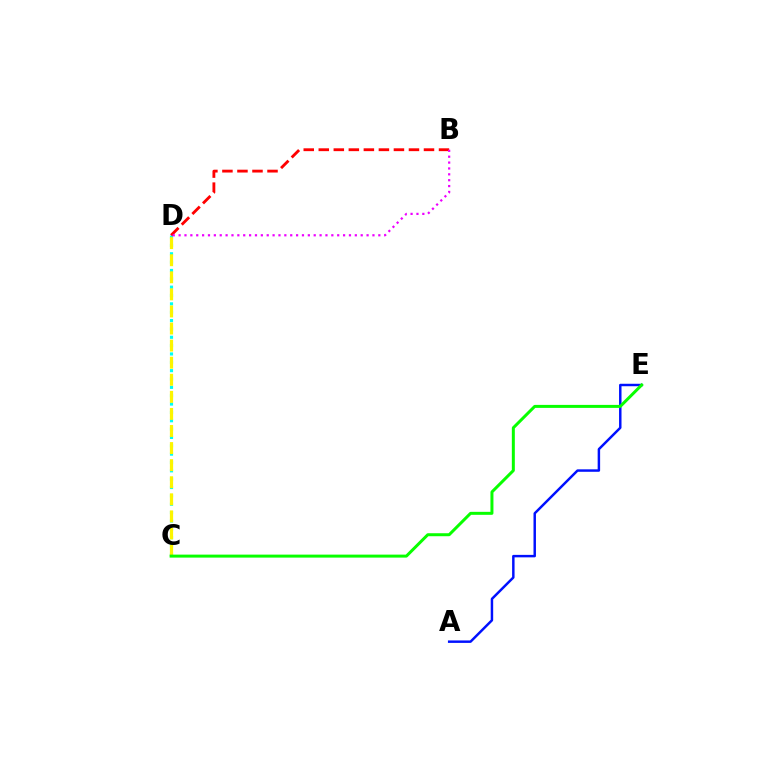{('C', 'D'): [{'color': '#00fff6', 'line_style': 'dotted', 'thickness': 2.27}, {'color': '#fcf500', 'line_style': 'dashed', 'thickness': 2.32}], ('A', 'E'): [{'color': '#0010ff', 'line_style': 'solid', 'thickness': 1.77}], ('B', 'D'): [{'color': '#ff0000', 'line_style': 'dashed', 'thickness': 2.04}, {'color': '#ee00ff', 'line_style': 'dotted', 'thickness': 1.6}], ('C', 'E'): [{'color': '#08ff00', 'line_style': 'solid', 'thickness': 2.15}]}